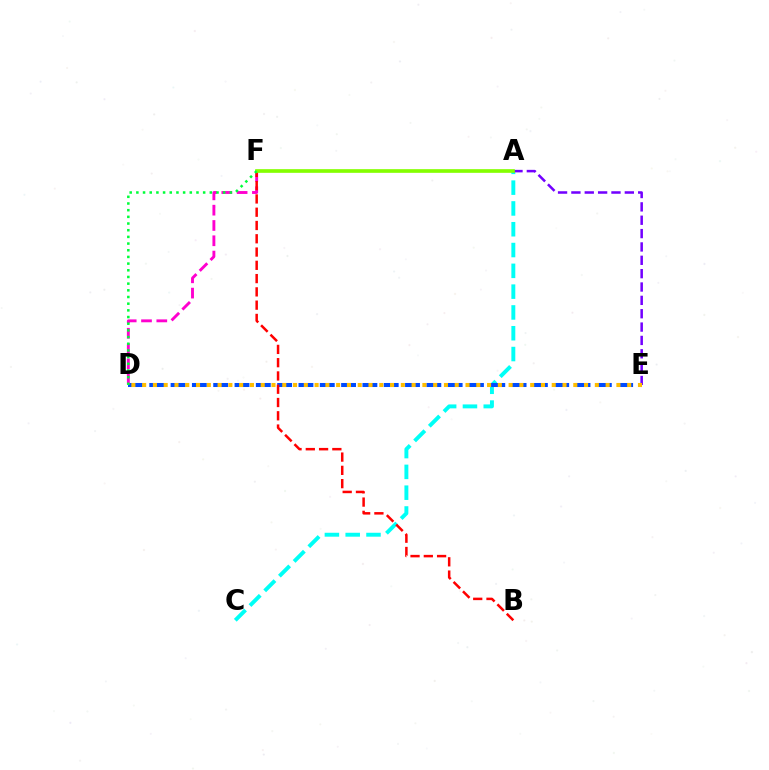{('A', 'C'): [{'color': '#00fff6', 'line_style': 'dashed', 'thickness': 2.83}], ('D', 'E'): [{'color': '#004bff', 'line_style': 'dashed', 'thickness': 2.9}, {'color': '#ffbd00', 'line_style': 'dotted', 'thickness': 2.93}], ('D', 'F'): [{'color': '#ff00cf', 'line_style': 'dashed', 'thickness': 2.08}, {'color': '#00ff39', 'line_style': 'dotted', 'thickness': 1.81}], ('A', 'E'): [{'color': '#7200ff', 'line_style': 'dashed', 'thickness': 1.81}], ('B', 'F'): [{'color': '#ff0000', 'line_style': 'dashed', 'thickness': 1.8}], ('A', 'F'): [{'color': '#84ff00', 'line_style': 'solid', 'thickness': 2.64}]}